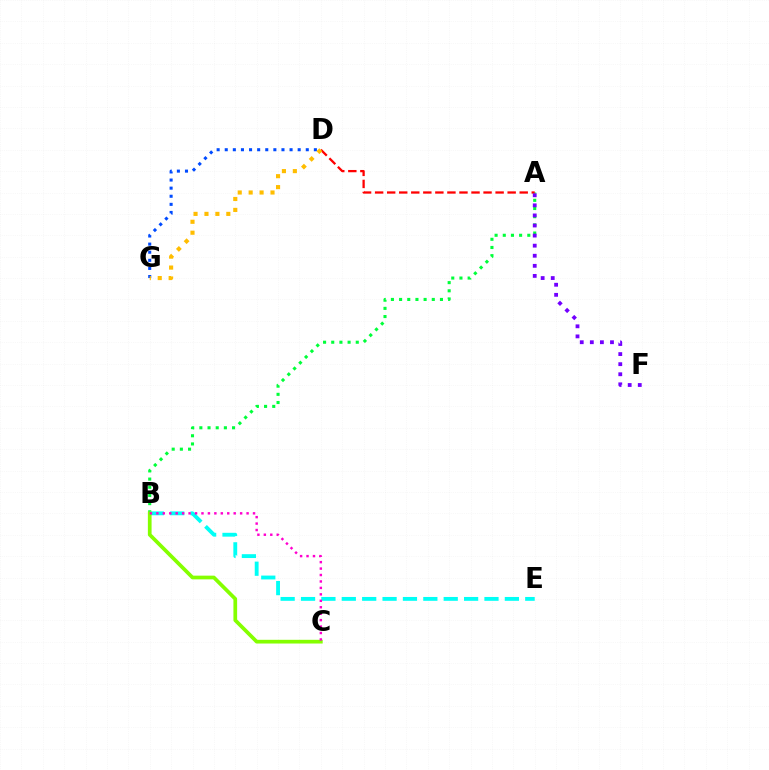{('A', 'B'): [{'color': '#00ff39', 'line_style': 'dotted', 'thickness': 2.22}], ('B', 'E'): [{'color': '#00fff6', 'line_style': 'dashed', 'thickness': 2.77}], ('B', 'C'): [{'color': '#84ff00', 'line_style': 'solid', 'thickness': 2.67}, {'color': '#ff00cf', 'line_style': 'dotted', 'thickness': 1.75}], ('A', 'D'): [{'color': '#ff0000', 'line_style': 'dashed', 'thickness': 1.64}], ('D', 'G'): [{'color': '#004bff', 'line_style': 'dotted', 'thickness': 2.2}, {'color': '#ffbd00', 'line_style': 'dotted', 'thickness': 2.97}], ('A', 'F'): [{'color': '#7200ff', 'line_style': 'dotted', 'thickness': 2.74}]}